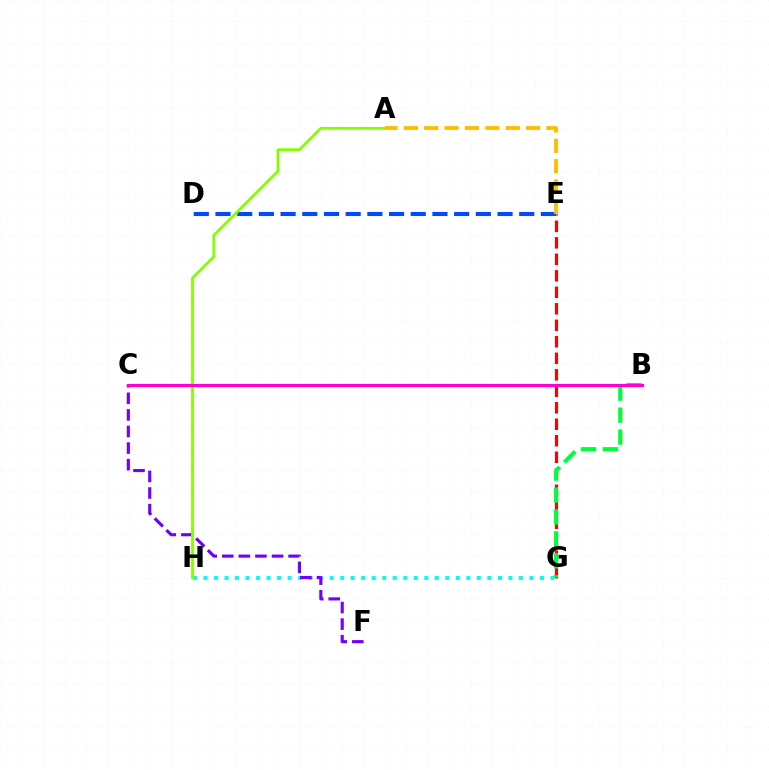{('G', 'H'): [{'color': '#00fff6', 'line_style': 'dotted', 'thickness': 2.86}], ('E', 'G'): [{'color': '#ff0000', 'line_style': 'dashed', 'thickness': 2.24}], ('C', 'F'): [{'color': '#7200ff', 'line_style': 'dashed', 'thickness': 2.25}], ('B', 'G'): [{'color': '#00ff39', 'line_style': 'dashed', 'thickness': 2.98}], ('D', 'E'): [{'color': '#004bff', 'line_style': 'dashed', 'thickness': 2.95}], ('A', 'H'): [{'color': '#84ff00', 'line_style': 'solid', 'thickness': 2.03}], ('A', 'E'): [{'color': '#ffbd00', 'line_style': 'dashed', 'thickness': 2.77}], ('B', 'C'): [{'color': '#ff00cf', 'line_style': 'solid', 'thickness': 2.26}]}